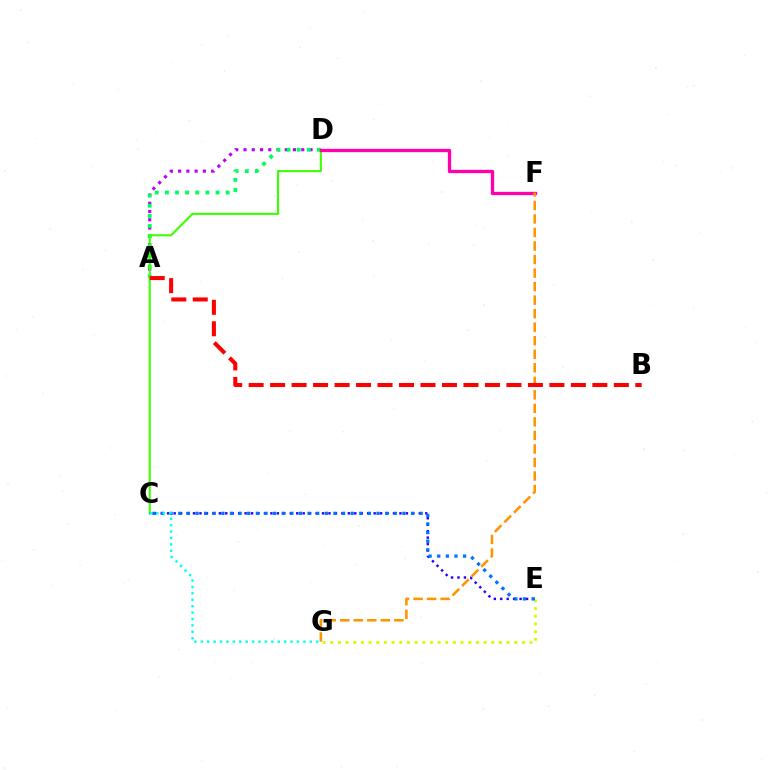{('E', 'G'): [{'color': '#d1ff00', 'line_style': 'dotted', 'thickness': 2.08}], ('A', 'D'): [{'color': '#b900ff', 'line_style': 'dotted', 'thickness': 2.24}, {'color': '#00ff5c', 'line_style': 'dotted', 'thickness': 2.75}], ('C', 'D'): [{'color': '#3dff00', 'line_style': 'solid', 'thickness': 1.51}], ('C', 'E'): [{'color': '#2500ff', 'line_style': 'dotted', 'thickness': 1.75}, {'color': '#0074ff', 'line_style': 'dotted', 'thickness': 2.34}], ('D', 'F'): [{'color': '#ff00ac', 'line_style': 'solid', 'thickness': 2.38}], ('F', 'G'): [{'color': '#ff9400', 'line_style': 'dashed', 'thickness': 1.84}], ('C', 'G'): [{'color': '#00fff6', 'line_style': 'dotted', 'thickness': 1.74}], ('A', 'B'): [{'color': '#ff0000', 'line_style': 'dashed', 'thickness': 2.92}]}